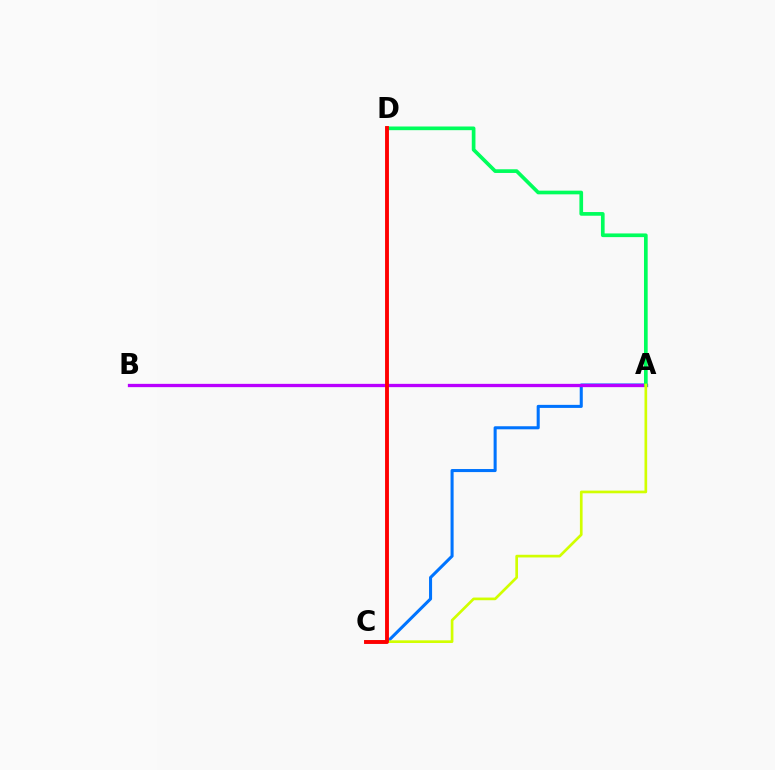{('A', 'C'): [{'color': '#0074ff', 'line_style': 'solid', 'thickness': 2.2}, {'color': '#d1ff00', 'line_style': 'solid', 'thickness': 1.93}], ('A', 'B'): [{'color': '#b900ff', 'line_style': 'solid', 'thickness': 2.37}], ('A', 'D'): [{'color': '#00ff5c', 'line_style': 'solid', 'thickness': 2.65}], ('C', 'D'): [{'color': '#ff0000', 'line_style': 'solid', 'thickness': 2.79}]}